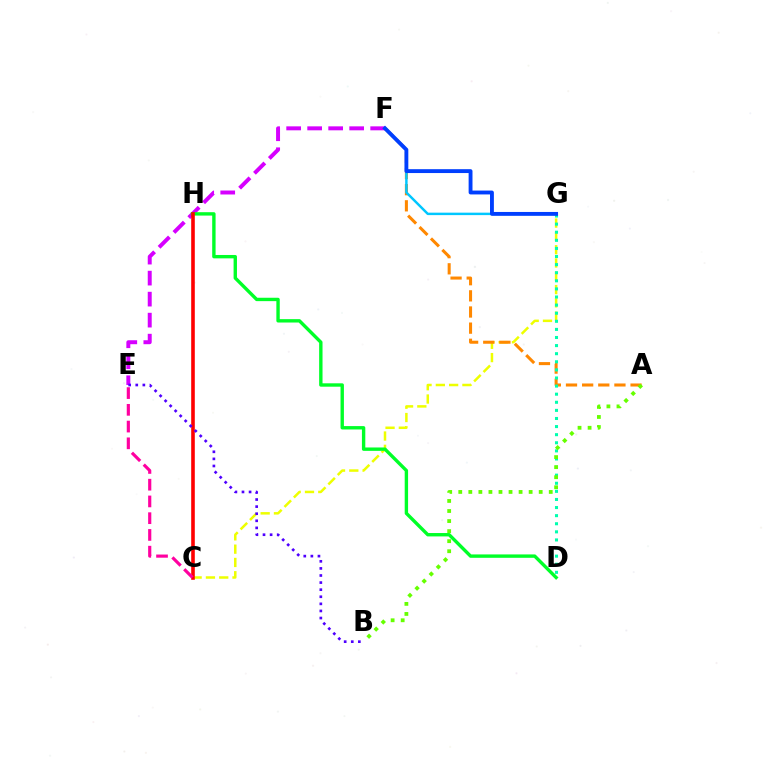{('C', 'G'): [{'color': '#eeff00', 'line_style': 'dashed', 'thickness': 1.81}], ('A', 'F'): [{'color': '#ff8800', 'line_style': 'dashed', 'thickness': 2.19}], ('D', 'G'): [{'color': '#00ffaf', 'line_style': 'dotted', 'thickness': 2.2}], ('E', 'F'): [{'color': '#d600ff', 'line_style': 'dashed', 'thickness': 2.85}], ('F', 'G'): [{'color': '#00c7ff', 'line_style': 'solid', 'thickness': 1.77}, {'color': '#003fff', 'line_style': 'solid', 'thickness': 2.78}], ('D', 'H'): [{'color': '#00ff27', 'line_style': 'solid', 'thickness': 2.44}], ('C', 'H'): [{'color': '#ff0000', 'line_style': 'solid', 'thickness': 2.59}], ('B', 'E'): [{'color': '#4f00ff', 'line_style': 'dotted', 'thickness': 1.93}], ('C', 'E'): [{'color': '#ff00a0', 'line_style': 'dashed', 'thickness': 2.27}], ('A', 'B'): [{'color': '#66ff00', 'line_style': 'dotted', 'thickness': 2.73}]}